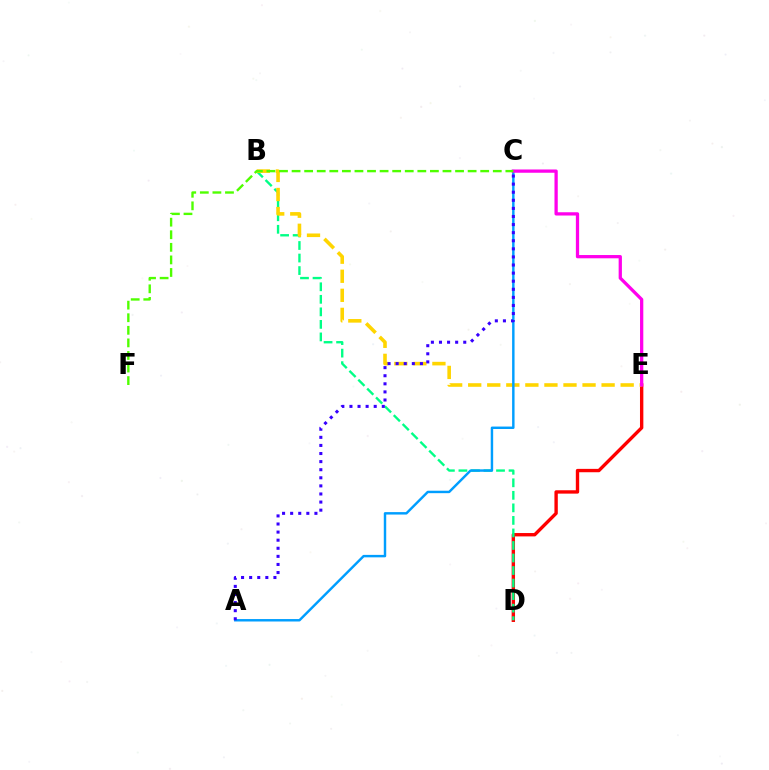{('D', 'E'): [{'color': '#ff0000', 'line_style': 'solid', 'thickness': 2.43}], ('B', 'D'): [{'color': '#00ff86', 'line_style': 'dashed', 'thickness': 1.7}], ('B', 'E'): [{'color': '#ffd500', 'line_style': 'dashed', 'thickness': 2.59}], ('A', 'C'): [{'color': '#009eff', 'line_style': 'solid', 'thickness': 1.76}, {'color': '#3700ff', 'line_style': 'dotted', 'thickness': 2.2}], ('C', 'E'): [{'color': '#ff00ed', 'line_style': 'solid', 'thickness': 2.35}], ('C', 'F'): [{'color': '#4fff00', 'line_style': 'dashed', 'thickness': 1.71}]}